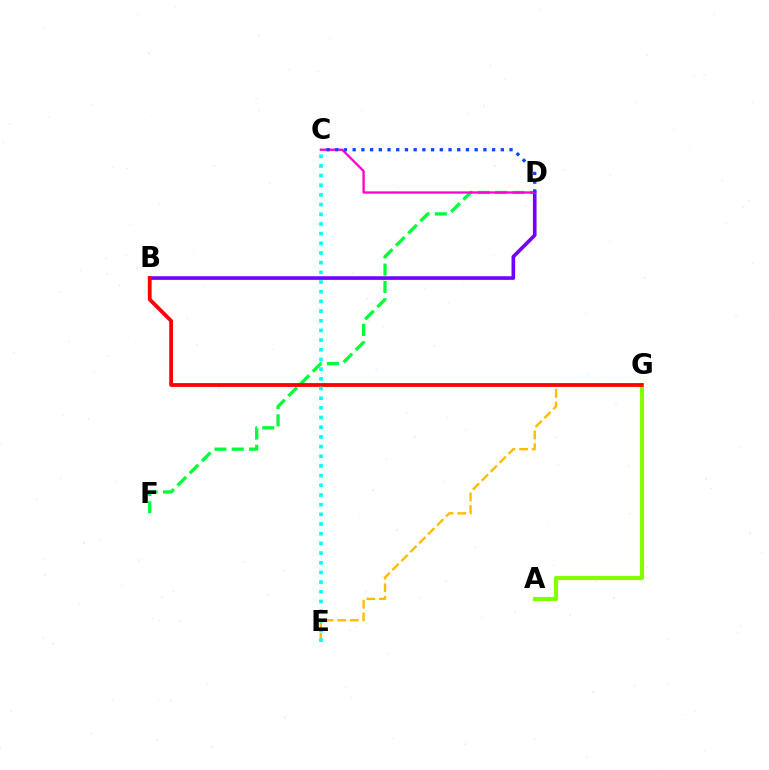{('D', 'F'): [{'color': '#00ff39', 'line_style': 'dashed', 'thickness': 2.35}], ('A', 'G'): [{'color': '#84ff00', 'line_style': 'solid', 'thickness': 2.97}], ('B', 'D'): [{'color': '#7200ff', 'line_style': 'solid', 'thickness': 2.61}], ('C', 'D'): [{'color': '#ff00cf', 'line_style': 'solid', 'thickness': 1.65}, {'color': '#004bff', 'line_style': 'dotted', 'thickness': 2.37}], ('E', 'G'): [{'color': '#ffbd00', 'line_style': 'dashed', 'thickness': 1.72}], ('B', 'G'): [{'color': '#ff0000', 'line_style': 'solid', 'thickness': 2.73}], ('C', 'E'): [{'color': '#00fff6', 'line_style': 'dotted', 'thickness': 2.63}]}